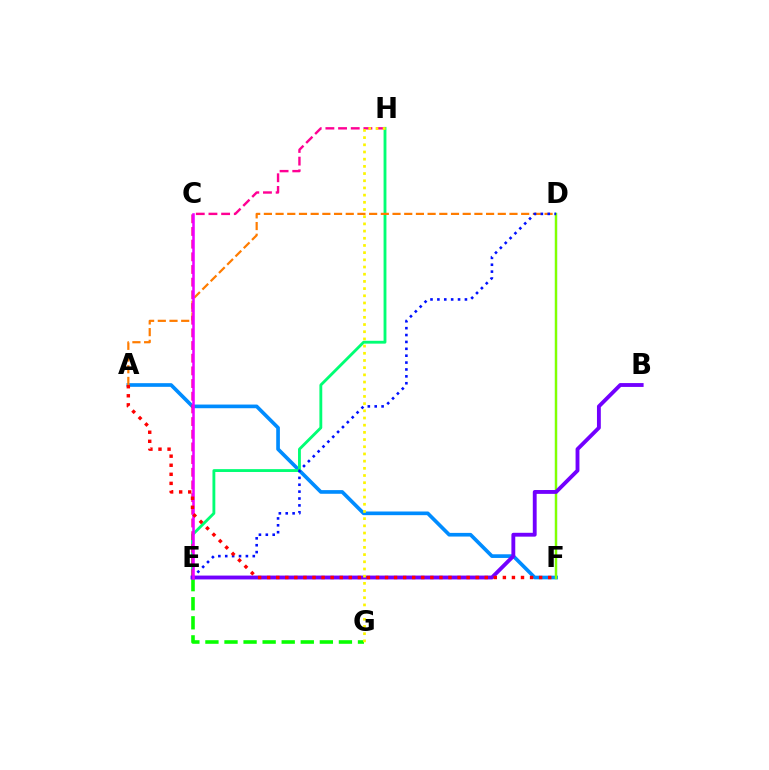{('D', 'F'): [{'color': '#00fff6', 'line_style': 'solid', 'thickness': 1.57}, {'color': '#84ff00', 'line_style': 'solid', 'thickness': 1.7}], ('A', 'F'): [{'color': '#008cff', 'line_style': 'solid', 'thickness': 2.64}, {'color': '#ff0000', 'line_style': 'dotted', 'thickness': 2.46}], ('E', 'G'): [{'color': '#08ff00', 'line_style': 'dashed', 'thickness': 2.59}], ('E', 'H'): [{'color': '#00ff74', 'line_style': 'solid', 'thickness': 2.05}, {'color': '#ff0094', 'line_style': 'dashed', 'thickness': 1.72}], ('A', 'D'): [{'color': '#ff7c00', 'line_style': 'dashed', 'thickness': 1.59}], ('D', 'E'): [{'color': '#0010ff', 'line_style': 'dotted', 'thickness': 1.87}], ('B', 'E'): [{'color': '#7200ff', 'line_style': 'solid', 'thickness': 2.77}], ('C', 'E'): [{'color': '#ee00ff', 'line_style': 'solid', 'thickness': 1.85}], ('G', 'H'): [{'color': '#fcf500', 'line_style': 'dotted', 'thickness': 1.95}]}